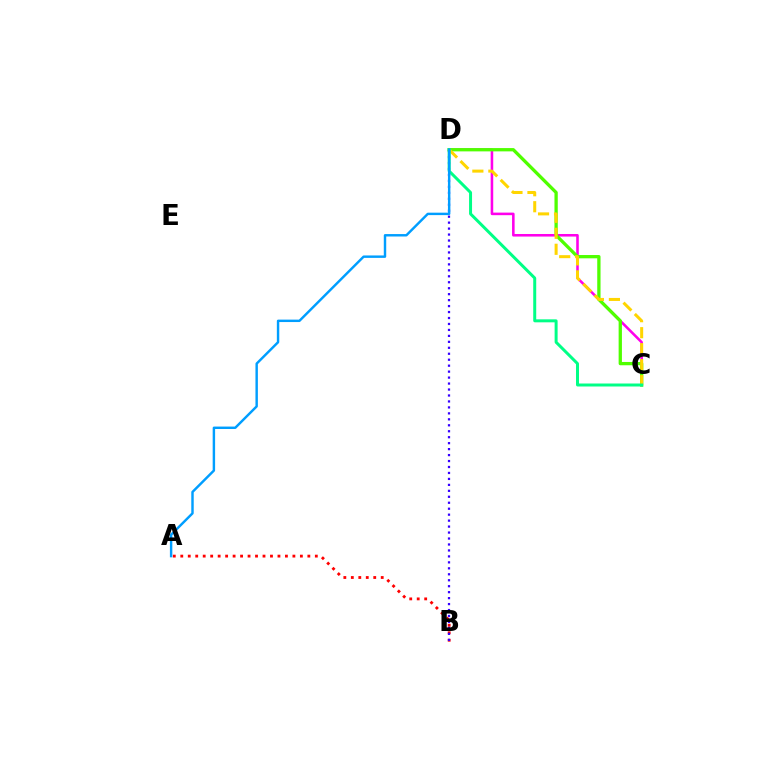{('C', 'D'): [{'color': '#ff00ed', 'line_style': 'solid', 'thickness': 1.85}, {'color': '#4fff00', 'line_style': 'solid', 'thickness': 2.37}, {'color': '#ffd500', 'line_style': 'dashed', 'thickness': 2.17}, {'color': '#00ff86', 'line_style': 'solid', 'thickness': 2.15}], ('A', 'B'): [{'color': '#ff0000', 'line_style': 'dotted', 'thickness': 2.03}], ('B', 'D'): [{'color': '#3700ff', 'line_style': 'dotted', 'thickness': 1.62}], ('A', 'D'): [{'color': '#009eff', 'line_style': 'solid', 'thickness': 1.75}]}